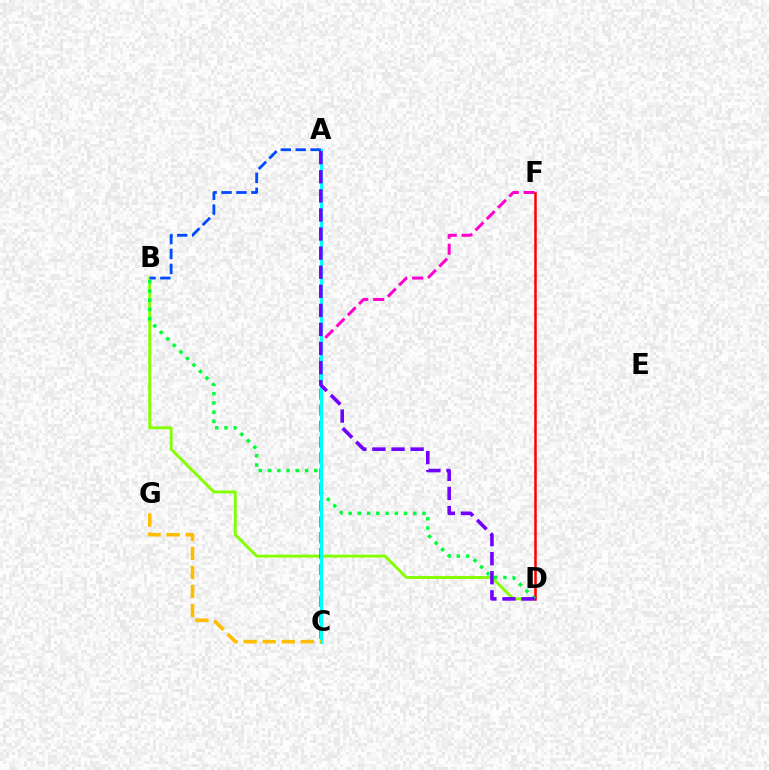{('B', 'D'): [{'color': '#84ff00', 'line_style': 'solid', 'thickness': 2.09}, {'color': '#00ff39', 'line_style': 'dotted', 'thickness': 2.51}], ('C', 'F'): [{'color': '#ff00cf', 'line_style': 'dashed', 'thickness': 2.17}], ('D', 'F'): [{'color': '#ff0000', 'line_style': 'solid', 'thickness': 1.83}], ('A', 'C'): [{'color': '#00fff6', 'line_style': 'solid', 'thickness': 2.25}], ('A', 'B'): [{'color': '#004bff', 'line_style': 'dashed', 'thickness': 2.03}], ('A', 'D'): [{'color': '#7200ff', 'line_style': 'dashed', 'thickness': 2.59}], ('C', 'G'): [{'color': '#ffbd00', 'line_style': 'dashed', 'thickness': 2.59}]}